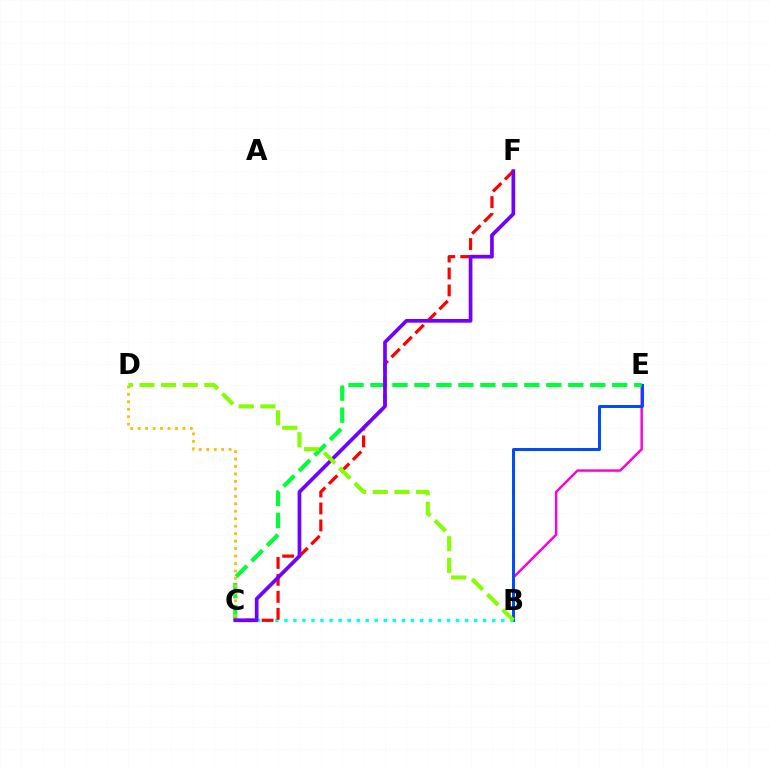{('B', 'E'): [{'color': '#ff00cf', 'line_style': 'solid', 'thickness': 1.76}, {'color': '#004bff', 'line_style': 'solid', 'thickness': 2.15}], ('C', 'E'): [{'color': '#00ff39', 'line_style': 'dashed', 'thickness': 2.99}], ('B', 'C'): [{'color': '#00fff6', 'line_style': 'dotted', 'thickness': 2.46}], ('C', 'F'): [{'color': '#ff0000', 'line_style': 'dashed', 'thickness': 2.3}, {'color': '#7200ff', 'line_style': 'solid', 'thickness': 2.66}], ('C', 'D'): [{'color': '#ffbd00', 'line_style': 'dotted', 'thickness': 2.03}], ('B', 'D'): [{'color': '#84ff00', 'line_style': 'dashed', 'thickness': 2.94}]}